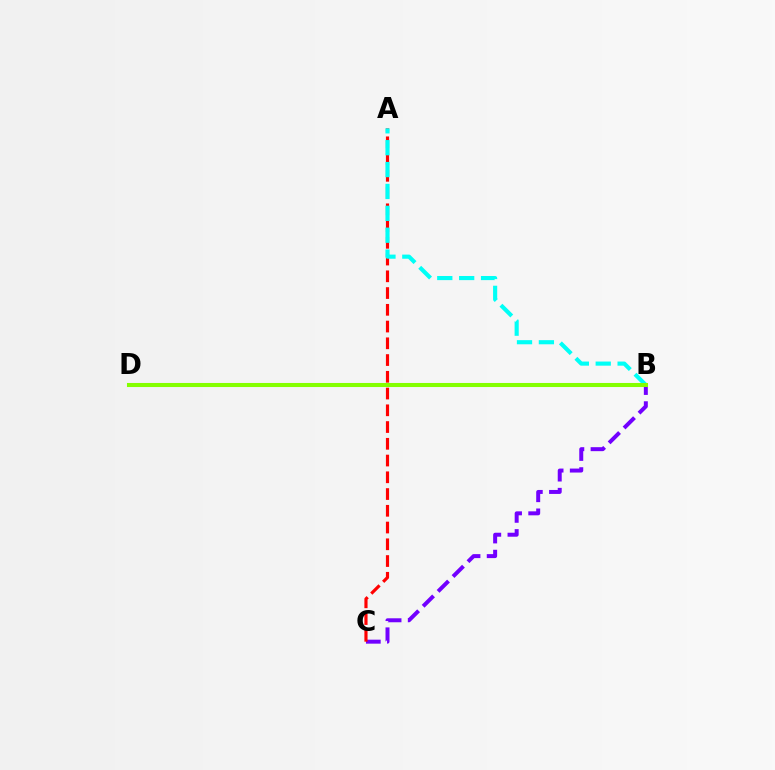{('B', 'C'): [{'color': '#7200ff', 'line_style': 'dashed', 'thickness': 2.86}], ('A', 'C'): [{'color': '#ff0000', 'line_style': 'dashed', 'thickness': 2.28}], ('A', 'B'): [{'color': '#00fff6', 'line_style': 'dashed', 'thickness': 2.97}], ('B', 'D'): [{'color': '#84ff00', 'line_style': 'solid', 'thickness': 2.92}]}